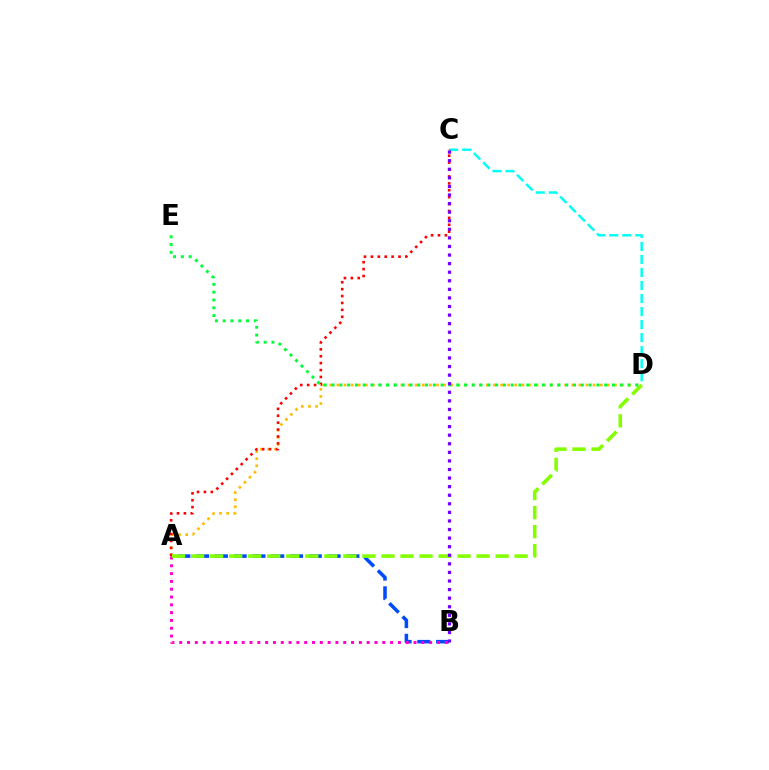{('A', 'D'): [{'color': '#ffbd00', 'line_style': 'dotted', 'thickness': 1.93}, {'color': '#84ff00', 'line_style': 'dashed', 'thickness': 2.59}], ('A', 'B'): [{'color': '#004bff', 'line_style': 'dashed', 'thickness': 2.55}, {'color': '#ff00cf', 'line_style': 'dotted', 'thickness': 2.12}], ('C', 'D'): [{'color': '#00fff6', 'line_style': 'dashed', 'thickness': 1.77}], ('A', 'C'): [{'color': '#ff0000', 'line_style': 'dotted', 'thickness': 1.88}], ('D', 'E'): [{'color': '#00ff39', 'line_style': 'dotted', 'thickness': 2.12}], ('B', 'C'): [{'color': '#7200ff', 'line_style': 'dotted', 'thickness': 2.33}]}